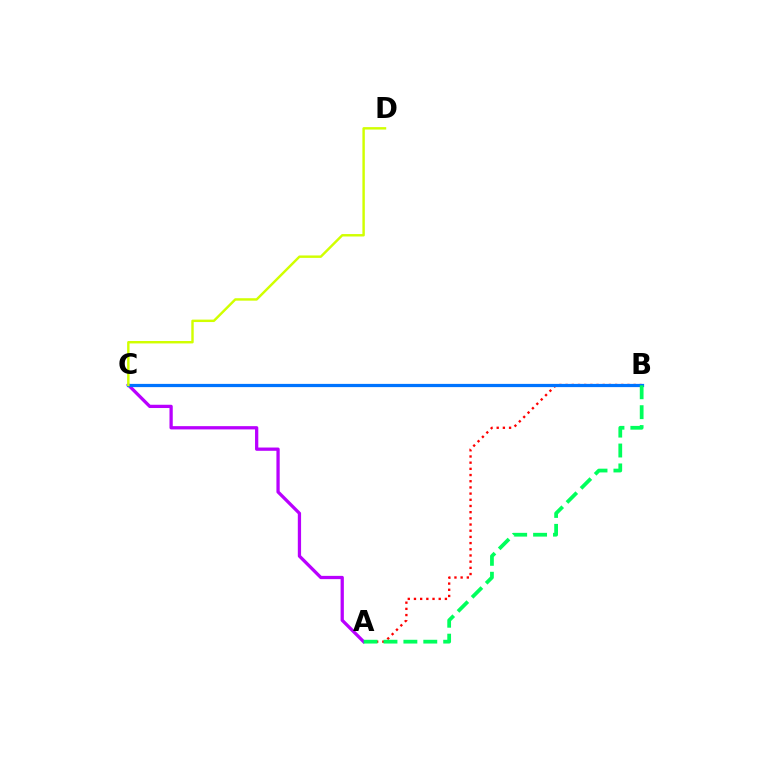{('A', 'B'): [{'color': '#ff0000', 'line_style': 'dotted', 'thickness': 1.68}, {'color': '#00ff5c', 'line_style': 'dashed', 'thickness': 2.7}], ('A', 'C'): [{'color': '#b900ff', 'line_style': 'solid', 'thickness': 2.35}], ('B', 'C'): [{'color': '#0074ff', 'line_style': 'solid', 'thickness': 2.33}], ('C', 'D'): [{'color': '#d1ff00', 'line_style': 'solid', 'thickness': 1.75}]}